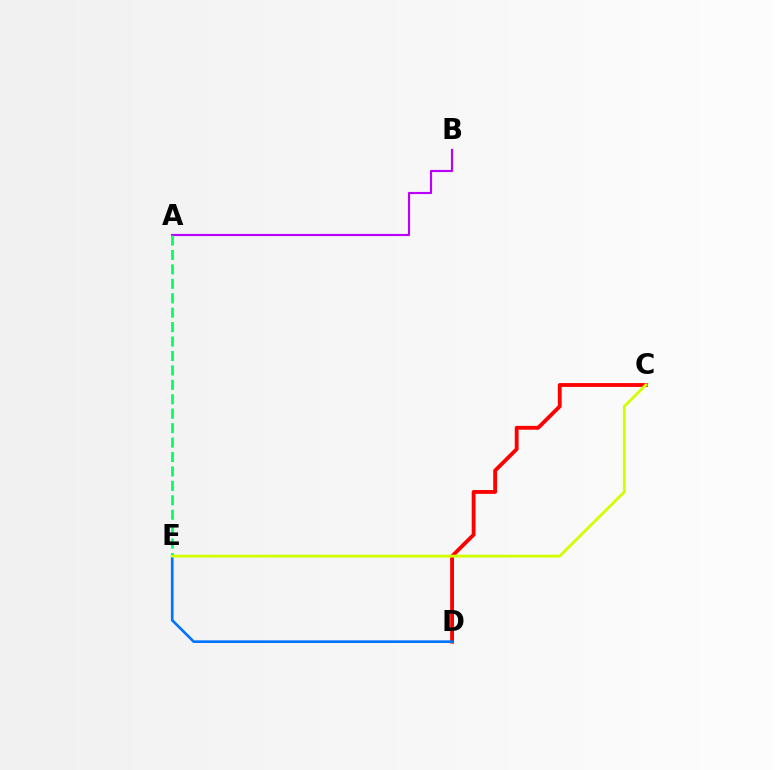{('A', 'B'): [{'color': '#b900ff', 'line_style': 'solid', 'thickness': 1.55}], ('A', 'E'): [{'color': '#00ff5c', 'line_style': 'dashed', 'thickness': 1.96}], ('C', 'D'): [{'color': '#ff0000', 'line_style': 'solid', 'thickness': 2.76}], ('D', 'E'): [{'color': '#0074ff', 'line_style': 'solid', 'thickness': 1.91}], ('C', 'E'): [{'color': '#d1ff00', 'line_style': 'solid', 'thickness': 2.05}]}